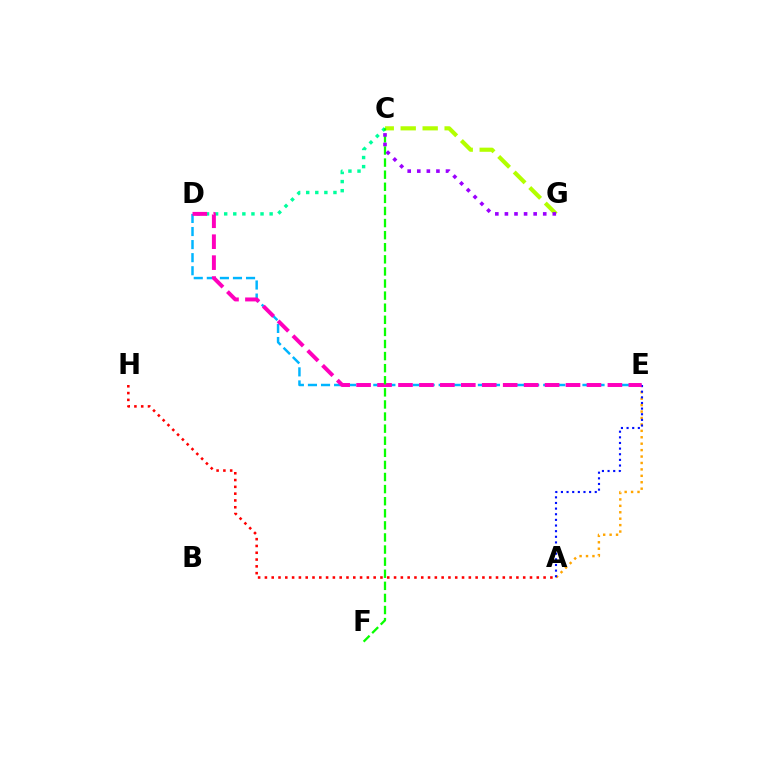{('C', 'D'): [{'color': '#00ff9d', 'line_style': 'dotted', 'thickness': 2.47}], ('D', 'E'): [{'color': '#00b5ff', 'line_style': 'dashed', 'thickness': 1.78}, {'color': '#ff00bd', 'line_style': 'dashed', 'thickness': 2.84}], ('A', 'E'): [{'color': '#ffa500', 'line_style': 'dotted', 'thickness': 1.75}, {'color': '#0010ff', 'line_style': 'dotted', 'thickness': 1.53}], ('A', 'H'): [{'color': '#ff0000', 'line_style': 'dotted', 'thickness': 1.85}], ('C', 'G'): [{'color': '#b3ff00', 'line_style': 'dashed', 'thickness': 2.98}, {'color': '#9b00ff', 'line_style': 'dotted', 'thickness': 2.6}], ('C', 'F'): [{'color': '#08ff00', 'line_style': 'dashed', 'thickness': 1.64}]}